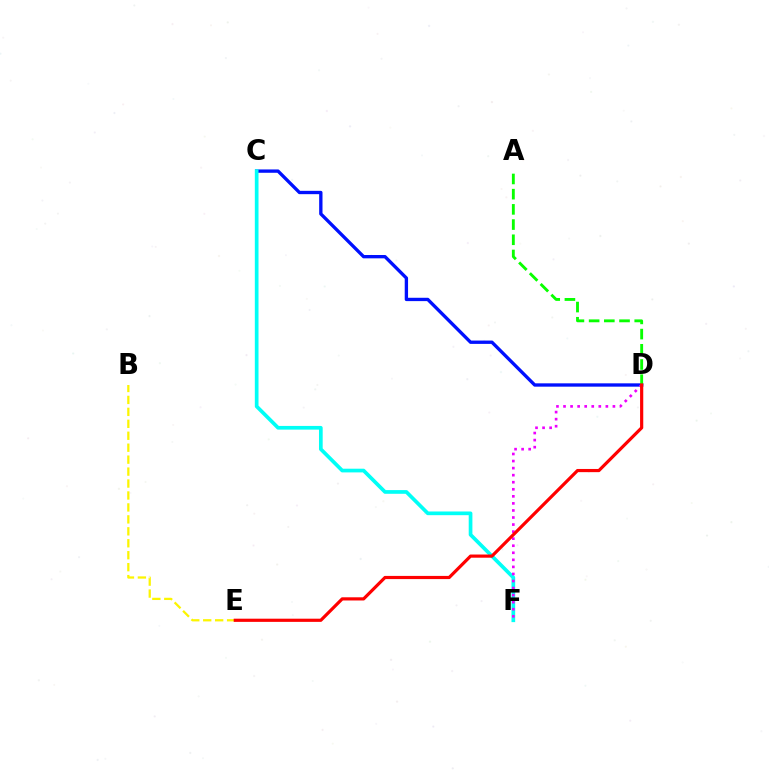{('C', 'D'): [{'color': '#0010ff', 'line_style': 'solid', 'thickness': 2.4}], ('C', 'F'): [{'color': '#00fff6', 'line_style': 'solid', 'thickness': 2.66}], ('D', 'F'): [{'color': '#ee00ff', 'line_style': 'dotted', 'thickness': 1.92}], ('A', 'D'): [{'color': '#08ff00', 'line_style': 'dashed', 'thickness': 2.06}], ('B', 'E'): [{'color': '#fcf500', 'line_style': 'dashed', 'thickness': 1.62}], ('D', 'E'): [{'color': '#ff0000', 'line_style': 'solid', 'thickness': 2.29}]}